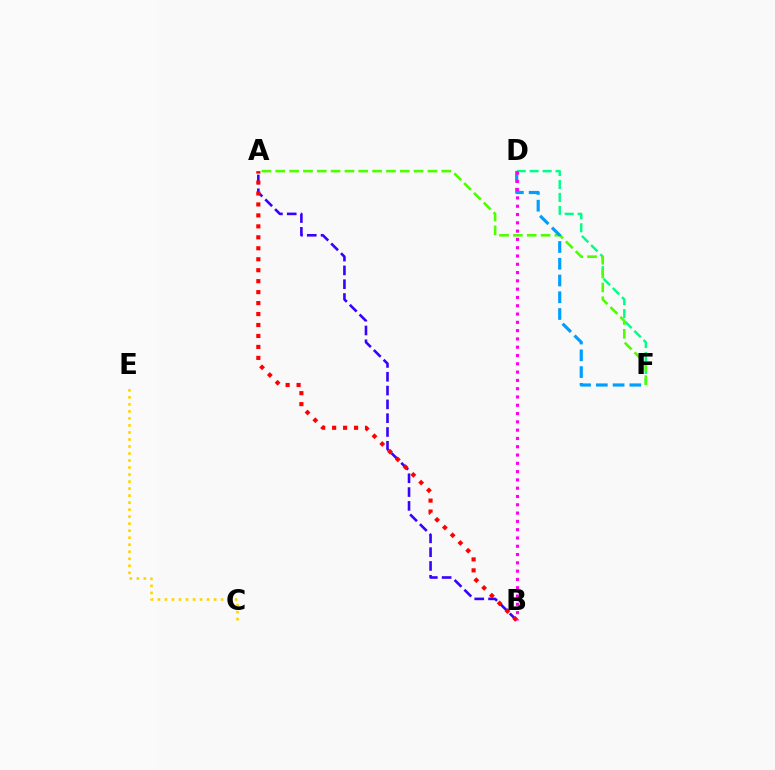{('D', 'F'): [{'color': '#00ff86', 'line_style': 'dashed', 'thickness': 1.76}, {'color': '#009eff', 'line_style': 'dashed', 'thickness': 2.28}], ('C', 'E'): [{'color': '#ffd500', 'line_style': 'dotted', 'thickness': 1.91}], ('A', 'B'): [{'color': '#3700ff', 'line_style': 'dashed', 'thickness': 1.88}, {'color': '#ff0000', 'line_style': 'dotted', 'thickness': 2.98}], ('A', 'F'): [{'color': '#4fff00', 'line_style': 'dashed', 'thickness': 1.88}], ('B', 'D'): [{'color': '#ff00ed', 'line_style': 'dotted', 'thickness': 2.25}]}